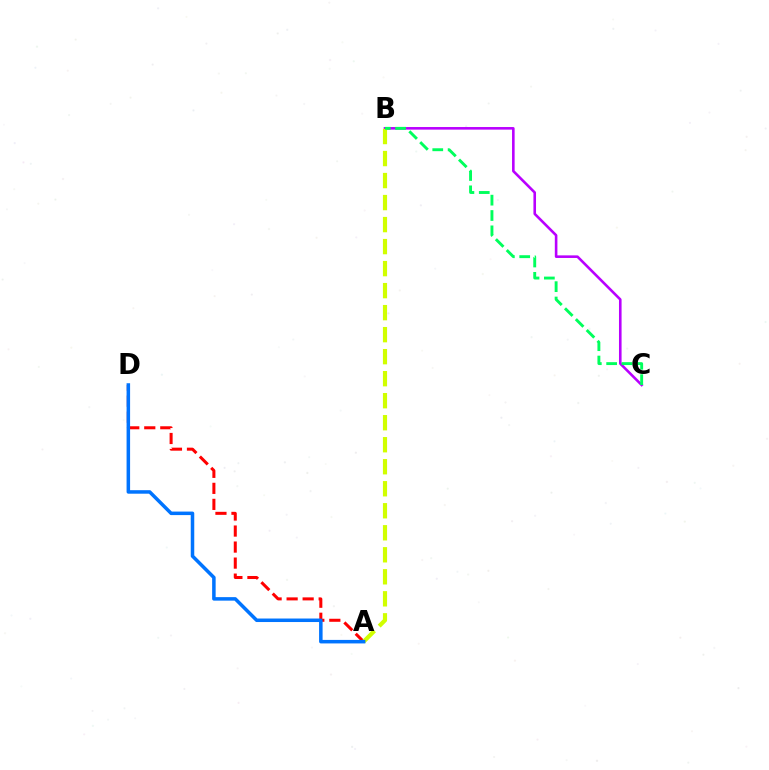{('B', 'C'): [{'color': '#b900ff', 'line_style': 'solid', 'thickness': 1.87}, {'color': '#00ff5c', 'line_style': 'dashed', 'thickness': 2.09}], ('A', 'D'): [{'color': '#ff0000', 'line_style': 'dashed', 'thickness': 2.18}, {'color': '#0074ff', 'line_style': 'solid', 'thickness': 2.53}], ('A', 'B'): [{'color': '#d1ff00', 'line_style': 'dashed', 'thickness': 2.99}]}